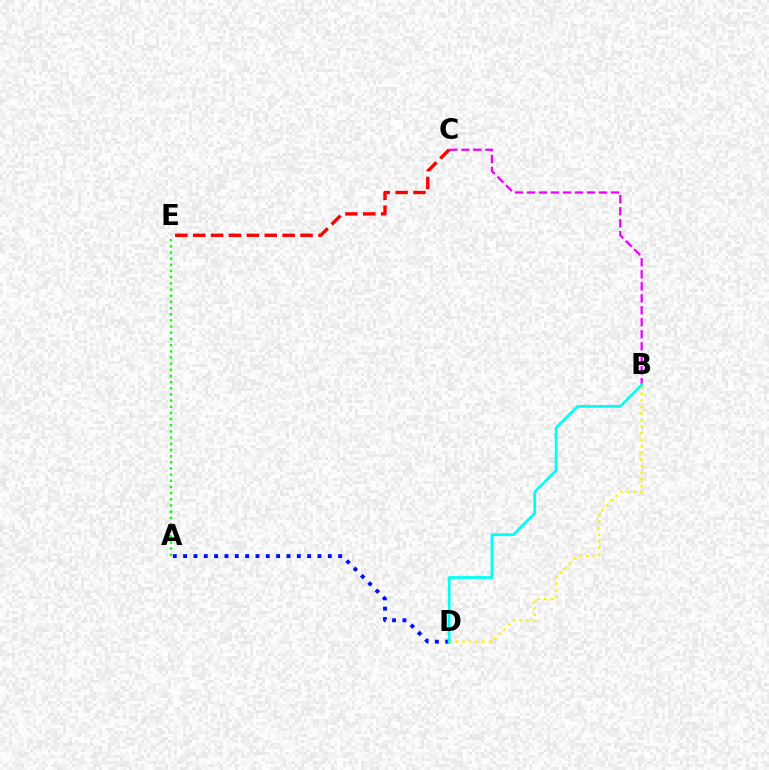{('A', 'E'): [{'color': '#08ff00', 'line_style': 'dotted', 'thickness': 1.68}], ('B', 'D'): [{'color': '#fcf500', 'line_style': 'dotted', 'thickness': 1.79}, {'color': '#00fff6', 'line_style': 'solid', 'thickness': 1.99}], ('B', 'C'): [{'color': '#ee00ff', 'line_style': 'dashed', 'thickness': 1.63}], ('A', 'D'): [{'color': '#0010ff', 'line_style': 'dotted', 'thickness': 2.81}], ('C', 'E'): [{'color': '#ff0000', 'line_style': 'dashed', 'thickness': 2.43}]}